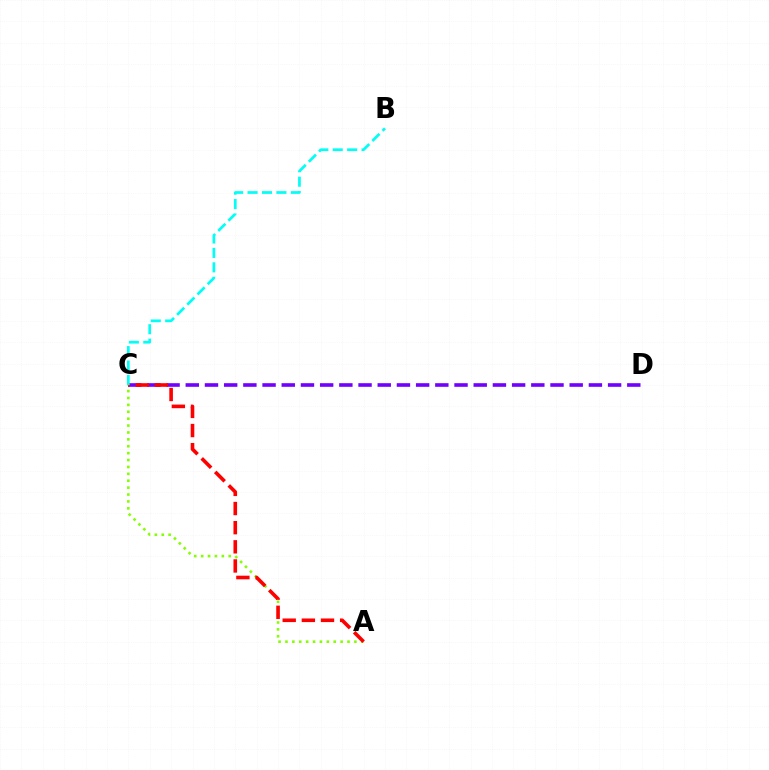{('C', 'D'): [{'color': '#7200ff', 'line_style': 'dashed', 'thickness': 2.61}], ('A', 'C'): [{'color': '#84ff00', 'line_style': 'dotted', 'thickness': 1.87}, {'color': '#ff0000', 'line_style': 'dashed', 'thickness': 2.6}], ('B', 'C'): [{'color': '#00fff6', 'line_style': 'dashed', 'thickness': 1.96}]}